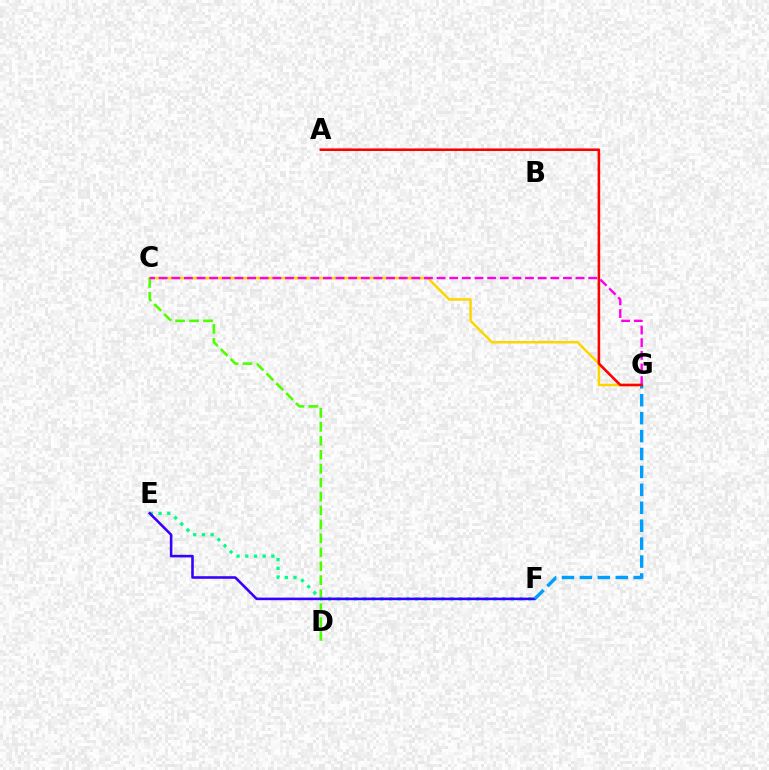{('C', 'G'): [{'color': '#ffd500', 'line_style': 'solid', 'thickness': 1.81}, {'color': '#ff00ed', 'line_style': 'dashed', 'thickness': 1.72}], ('C', 'D'): [{'color': '#4fff00', 'line_style': 'dashed', 'thickness': 1.89}], ('E', 'F'): [{'color': '#00ff86', 'line_style': 'dotted', 'thickness': 2.36}, {'color': '#3700ff', 'line_style': 'solid', 'thickness': 1.86}], ('F', 'G'): [{'color': '#009eff', 'line_style': 'dashed', 'thickness': 2.44}], ('A', 'G'): [{'color': '#ff0000', 'line_style': 'solid', 'thickness': 1.86}]}